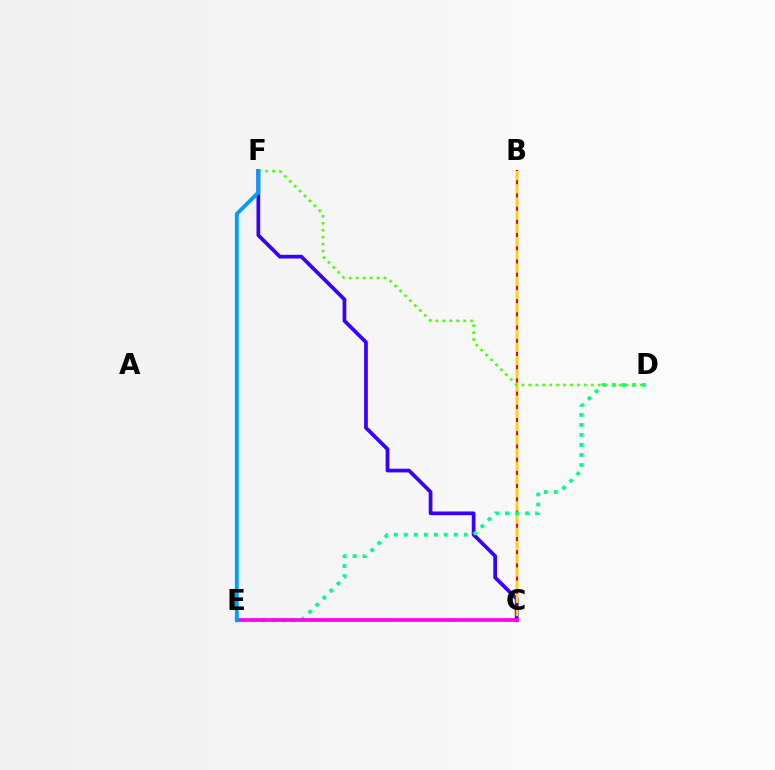{('B', 'C'): [{'color': '#ff0000', 'line_style': 'solid', 'thickness': 1.57}, {'color': '#ffd500', 'line_style': 'dashed', 'thickness': 1.79}], ('C', 'F'): [{'color': '#3700ff', 'line_style': 'solid', 'thickness': 2.68}], ('D', 'E'): [{'color': '#00ff86', 'line_style': 'dotted', 'thickness': 2.72}], ('D', 'F'): [{'color': '#4fff00', 'line_style': 'dotted', 'thickness': 1.89}], ('C', 'E'): [{'color': '#ff00ed', 'line_style': 'solid', 'thickness': 2.66}], ('E', 'F'): [{'color': '#009eff', 'line_style': 'solid', 'thickness': 2.77}]}